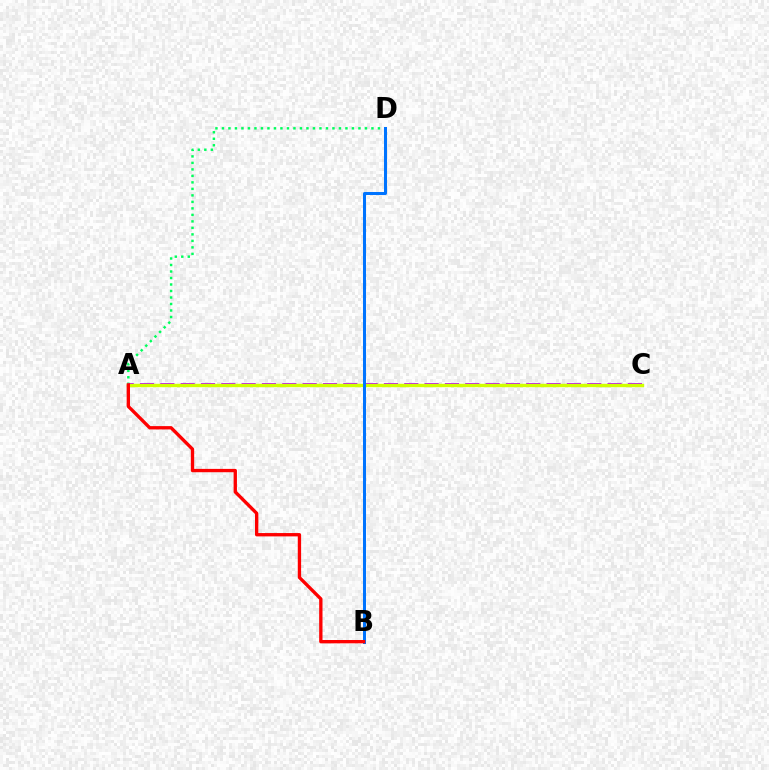{('A', 'D'): [{'color': '#00ff5c', 'line_style': 'dotted', 'thickness': 1.77}], ('A', 'C'): [{'color': '#b900ff', 'line_style': 'dashed', 'thickness': 2.76}, {'color': '#d1ff00', 'line_style': 'solid', 'thickness': 2.45}], ('B', 'D'): [{'color': '#0074ff', 'line_style': 'solid', 'thickness': 2.17}], ('A', 'B'): [{'color': '#ff0000', 'line_style': 'solid', 'thickness': 2.4}]}